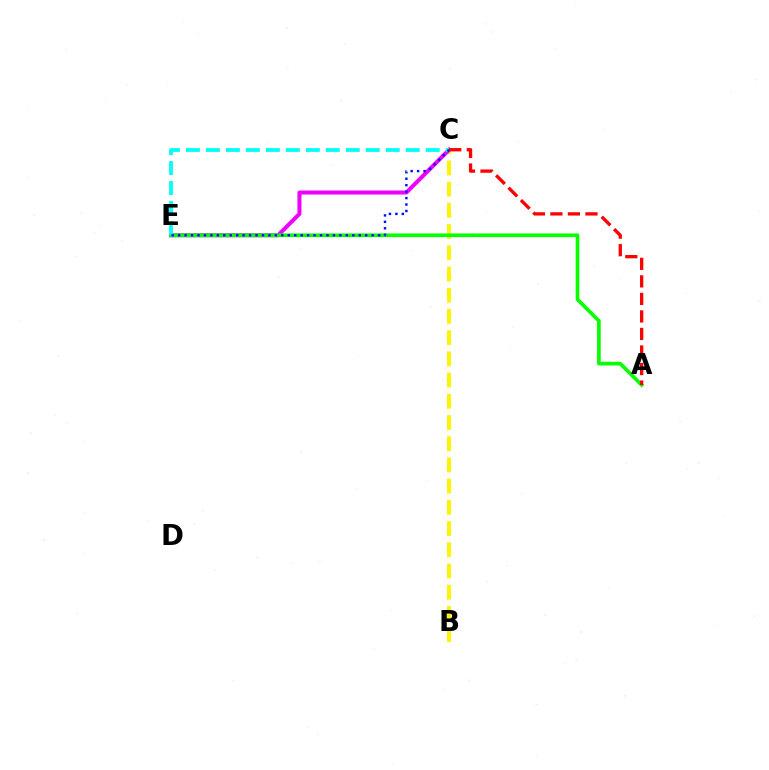{('B', 'C'): [{'color': '#fcf500', 'line_style': 'dashed', 'thickness': 2.88}], ('C', 'E'): [{'color': '#ee00ff', 'line_style': 'solid', 'thickness': 2.89}, {'color': '#00fff6', 'line_style': 'dashed', 'thickness': 2.71}, {'color': '#0010ff', 'line_style': 'dotted', 'thickness': 1.75}], ('A', 'E'): [{'color': '#08ff00', 'line_style': 'solid', 'thickness': 2.64}], ('A', 'C'): [{'color': '#ff0000', 'line_style': 'dashed', 'thickness': 2.38}]}